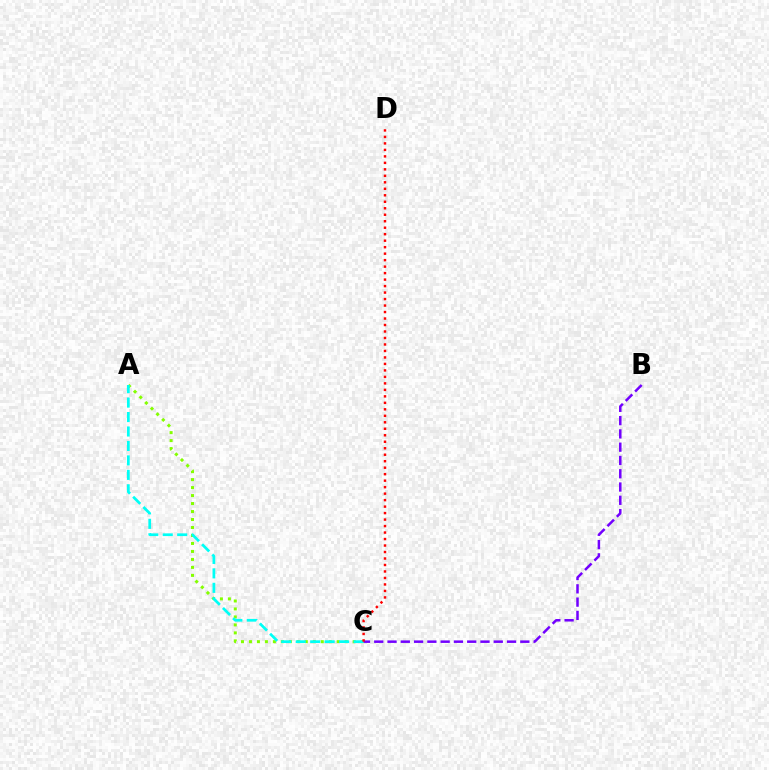{('A', 'C'): [{'color': '#84ff00', 'line_style': 'dotted', 'thickness': 2.17}, {'color': '#00fff6', 'line_style': 'dashed', 'thickness': 1.96}], ('B', 'C'): [{'color': '#7200ff', 'line_style': 'dashed', 'thickness': 1.8}], ('C', 'D'): [{'color': '#ff0000', 'line_style': 'dotted', 'thickness': 1.76}]}